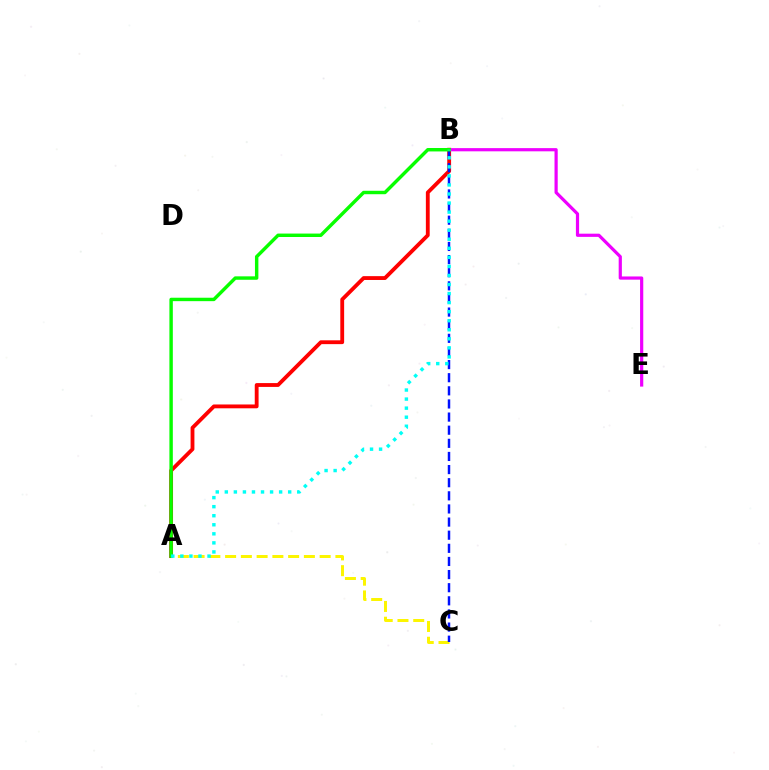{('A', 'B'): [{'color': '#ff0000', 'line_style': 'solid', 'thickness': 2.76}, {'color': '#08ff00', 'line_style': 'solid', 'thickness': 2.47}, {'color': '#00fff6', 'line_style': 'dotted', 'thickness': 2.46}], ('B', 'E'): [{'color': '#ee00ff', 'line_style': 'solid', 'thickness': 2.3}], ('A', 'C'): [{'color': '#fcf500', 'line_style': 'dashed', 'thickness': 2.14}], ('B', 'C'): [{'color': '#0010ff', 'line_style': 'dashed', 'thickness': 1.78}]}